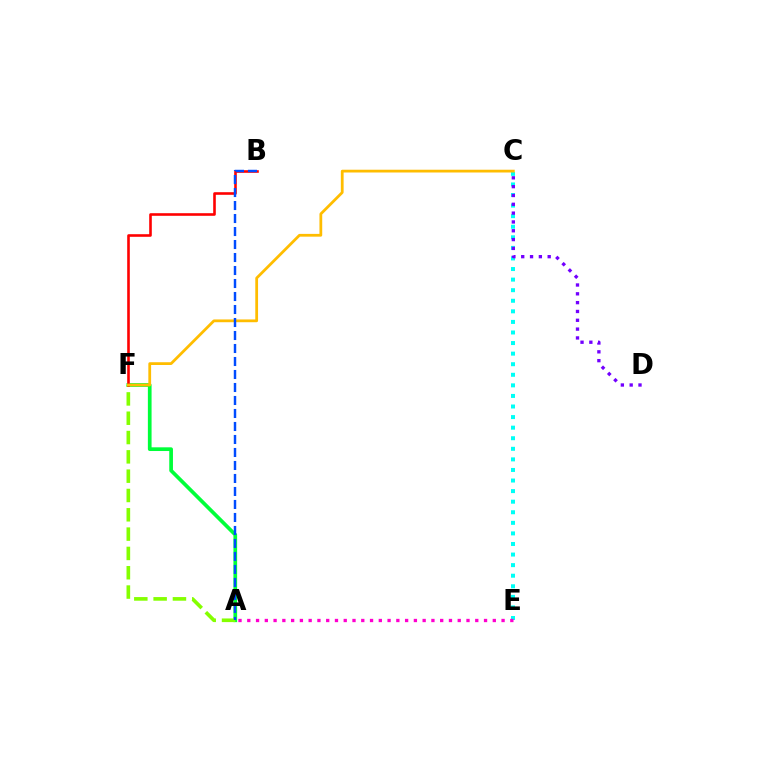{('A', 'F'): [{'color': '#00ff39', 'line_style': 'solid', 'thickness': 2.67}, {'color': '#84ff00', 'line_style': 'dashed', 'thickness': 2.62}], ('B', 'F'): [{'color': '#ff0000', 'line_style': 'solid', 'thickness': 1.87}], ('C', 'E'): [{'color': '#00fff6', 'line_style': 'dotted', 'thickness': 2.87}], ('C', 'D'): [{'color': '#7200ff', 'line_style': 'dotted', 'thickness': 2.4}], ('C', 'F'): [{'color': '#ffbd00', 'line_style': 'solid', 'thickness': 2.0}], ('A', 'B'): [{'color': '#004bff', 'line_style': 'dashed', 'thickness': 1.77}], ('A', 'E'): [{'color': '#ff00cf', 'line_style': 'dotted', 'thickness': 2.38}]}